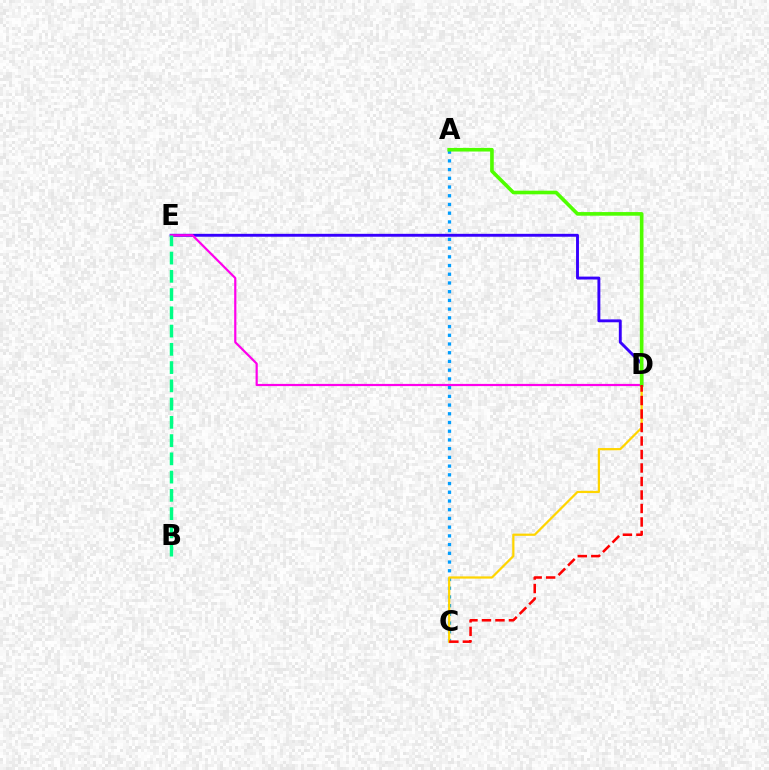{('A', 'C'): [{'color': '#009eff', 'line_style': 'dotted', 'thickness': 2.37}], ('D', 'E'): [{'color': '#3700ff', 'line_style': 'solid', 'thickness': 2.09}, {'color': '#ff00ed', 'line_style': 'solid', 'thickness': 1.58}], ('C', 'D'): [{'color': '#ffd500', 'line_style': 'solid', 'thickness': 1.6}, {'color': '#ff0000', 'line_style': 'dashed', 'thickness': 1.83}], ('A', 'D'): [{'color': '#4fff00', 'line_style': 'solid', 'thickness': 2.61}], ('B', 'E'): [{'color': '#00ff86', 'line_style': 'dashed', 'thickness': 2.48}]}